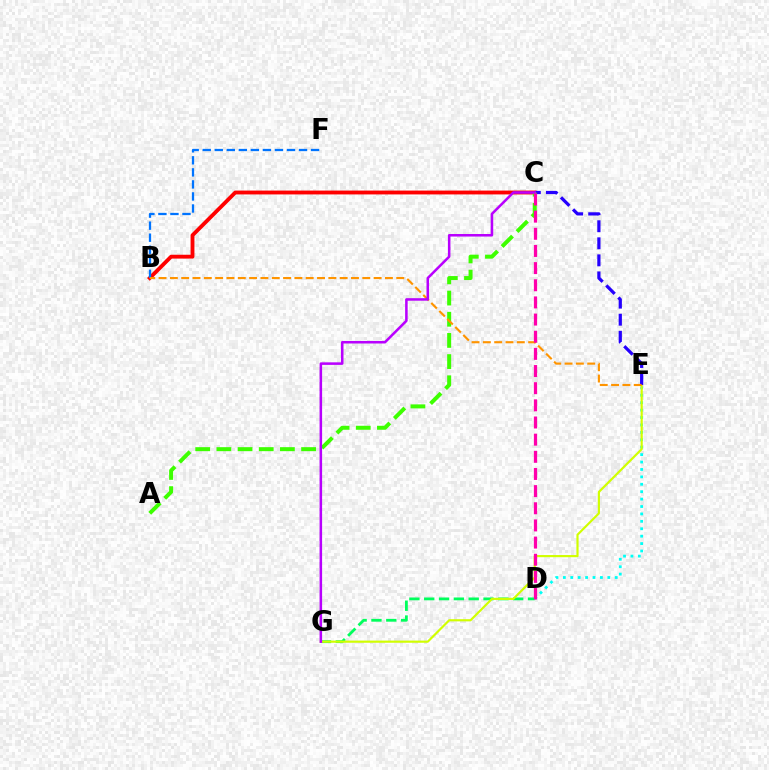{('D', 'G'): [{'color': '#00ff5c', 'line_style': 'dashed', 'thickness': 2.01}], ('D', 'E'): [{'color': '#00fff6', 'line_style': 'dotted', 'thickness': 2.01}], ('B', 'C'): [{'color': '#ff0000', 'line_style': 'solid', 'thickness': 2.77}], ('B', 'F'): [{'color': '#0074ff', 'line_style': 'dashed', 'thickness': 1.63}], ('E', 'G'): [{'color': '#d1ff00', 'line_style': 'solid', 'thickness': 1.56}], ('C', 'E'): [{'color': '#2500ff', 'line_style': 'dashed', 'thickness': 2.32}], ('A', 'C'): [{'color': '#3dff00', 'line_style': 'dashed', 'thickness': 2.88}], ('B', 'E'): [{'color': '#ff9400', 'line_style': 'dashed', 'thickness': 1.54}], ('C', 'G'): [{'color': '#b900ff', 'line_style': 'solid', 'thickness': 1.83}], ('C', 'D'): [{'color': '#ff00ac', 'line_style': 'dashed', 'thickness': 2.33}]}